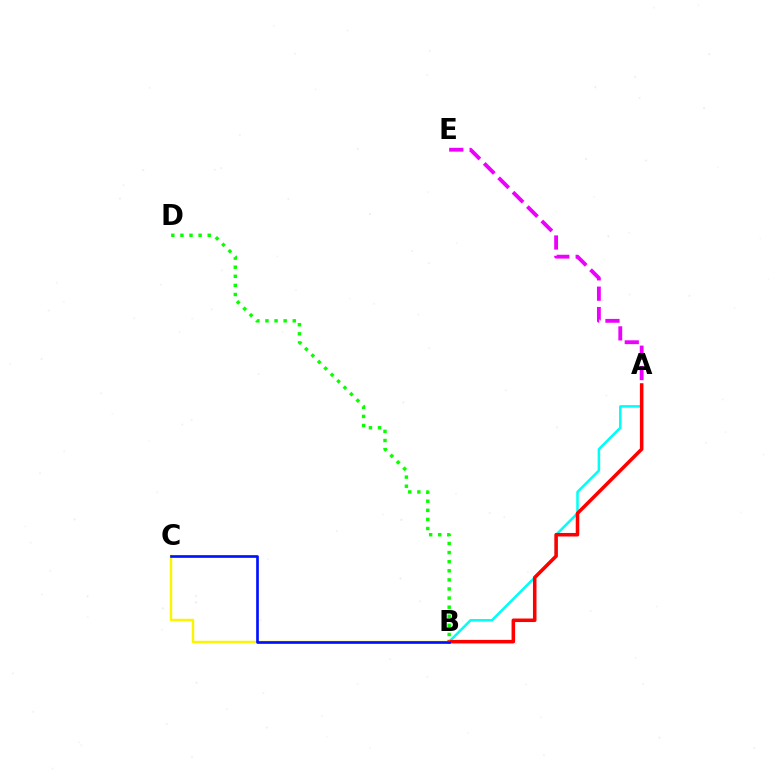{('A', 'B'): [{'color': '#00fff6', 'line_style': 'solid', 'thickness': 1.81}, {'color': '#ff0000', 'line_style': 'solid', 'thickness': 2.55}], ('B', 'C'): [{'color': '#fcf500', 'line_style': 'solid', 'thickness': 1.76}, {'color': '#0010ff', 'line_style': 'solid', 'thickness': 1.92}], ('A', 'E'): [{'color': '#ee00ff', 'line_style': 'dashed', 'thickness': 2.77}], ('B', 'D'): [{'color': '#08ff00', 'line_style': 'dotted', 'thickness': 2.47}]}